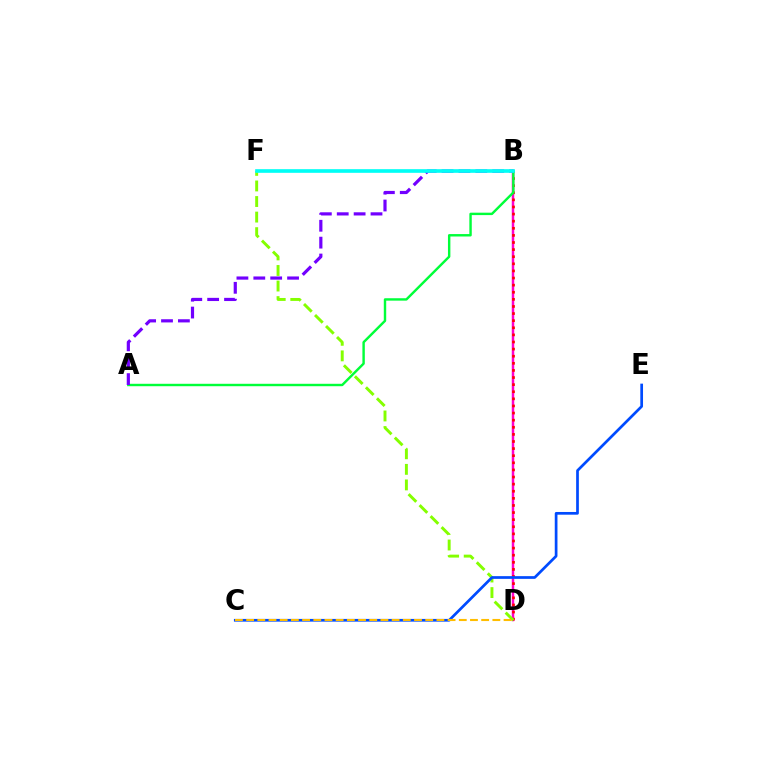{('B', 'D'): [{'color': '#ff00cf', 'line_style': 'solid', 'thickness': 1.78}, {'color': '#ff0000', 'line_style': 'dotted', 'thickness': 1.93}], ('D', 'F'): [{'color': '#84ff00', 'line_style': 'dashed', 'thickness': 2.11}], ('A', 'B'): [{'color': '#00ff39', 'line_style': 'solid', 'thickness': 1.74}, {'color': '#7200ff', 'line_style': 'dashed', 'thickness': 2.29}], ('B', 'F'): [{'color': '#00fff6', 'line_style': 'solid', 'thickness': 2.63}], ('C', 'E'): [{'color': '#004bff', 'line_style': 'solid', 'thickness': 1.95}], ('C', 'D'): [{'color': '#ffbd00', 'line_style': 'dashed', 'thickness': 1.52}]}